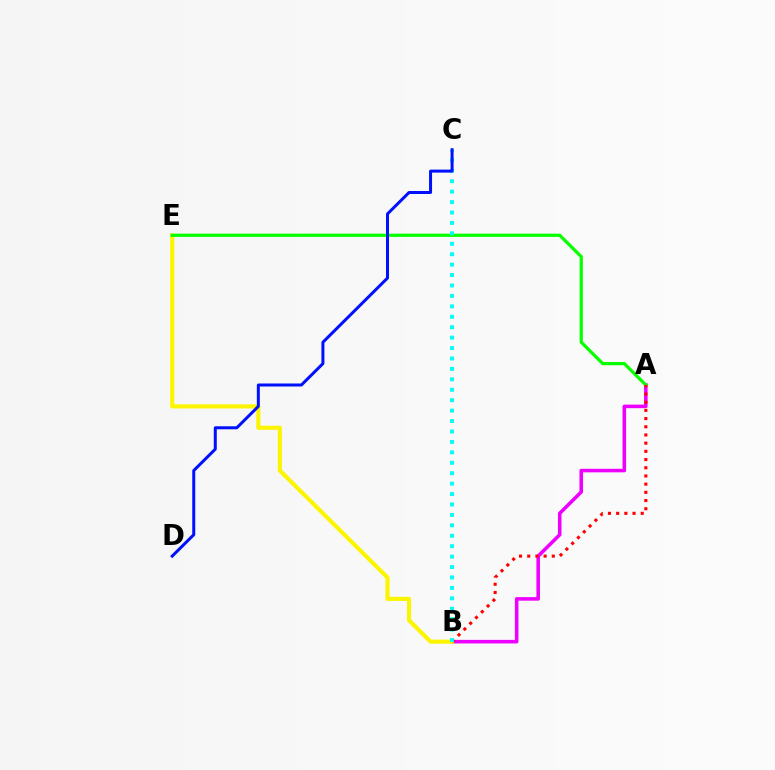{('A', 'B'): [{'color': '#ee00ff', 'line_style': 'solid', 'thickness': 2.57}, {'color': '#ff0000', 'line_style': 'dotted', 'thickness': 2.23}], ('B', 'E'): [{'color': '#fcf500', 'line_style': 'solid', 'thickness': 2.97}], ('A', 'E'): [{'color': '#08ff00', 'line_style': 'solid', 'thickness': 2.33}], ('B', 'C'): [{'color': '#00fff6', 'line_style': 'dotted', 'thickness': 2.83}], ('C', 'D'): [{'color': '#0010ff', 'line_style': 'solid', 'thickness': 2.16}]}